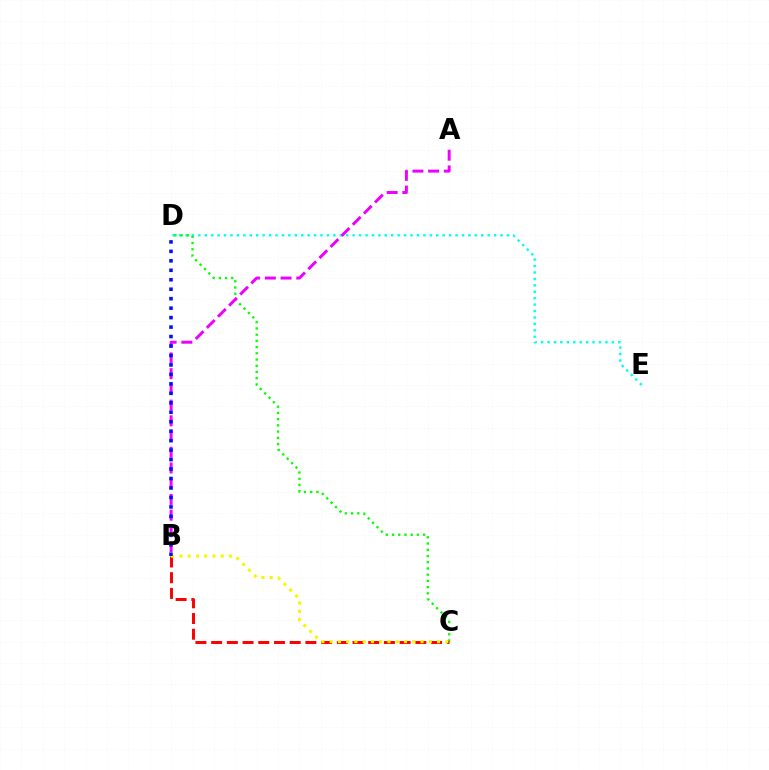{('D', 'E'): [{'color': '#00fff6', 'line_style': 'dotted', 'thickness': 1.75}], ('C', 'D'): [{'color': '#08ff00', 'line_style': 'dotted', 'thickness': 1.69}], ('A', 'B'): [{'color': '#ee00ff', 'line_style': 'dashed', 'thickness': 2.14}], ('B', 'C'): [{'color': '#ff0000', 'line_style': 'dashed', 'thickness': 2.13}, {'color': '#fcf500', 'line_style': 'dotted', 'thickness': 2.24}], ('B', 'D'): [{'color': '#0010ff', 'line_style': 'dotted', 'thickness': 2.57}]}